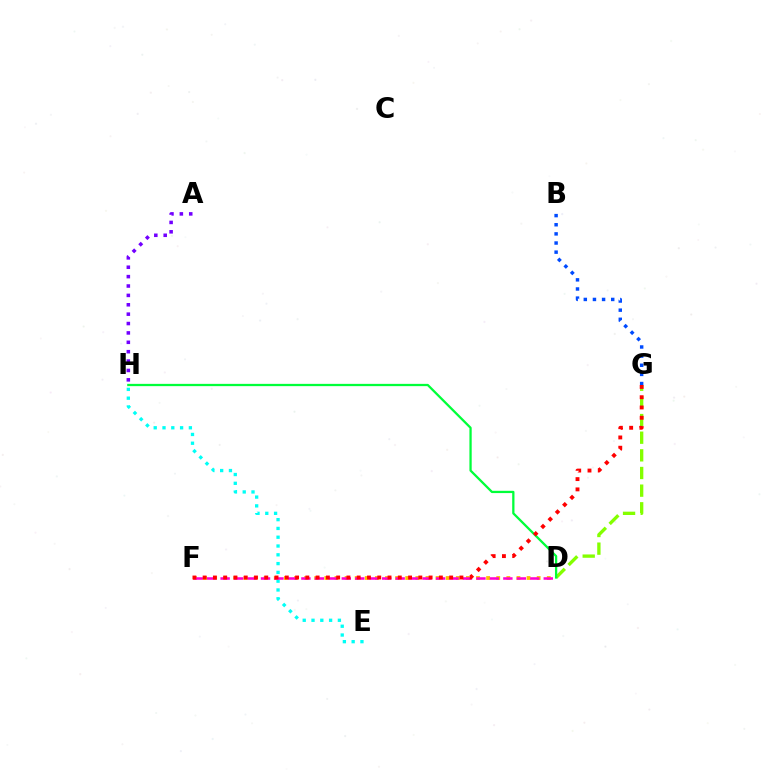{('E', 'H'): [{'color': '#00fff6', 'line_style': 'dotted', 'thickness': 2.39}], ('D', 'G'): [{'color': '#84ff00', 'line_style': 'dashed', 'thickness': 2.4}], ('D', 'F'): [{'color': '#ffbd00', 'line_style': 'dotted', 'thickness': 2.75}, {'color': '#ff00cf', 'line_style': 'dashed', 'thickness': 1.83}], ('D', 'H'): [{'color': '#00ff39', 'line_style': 'solid', 'thickness': 1.64}], ('B', 'G'): [{'color': '#004bff', 'line_style': 'dotted', 'thickness': 2.48}], ('F', 'G'): [{'color': '#ff0000', 'line_style': 'dotted', 'thickness': 2.79}], ('A', 'H'): [{'color': '#7200ff', 'line_style': 'dotted', 'thickness': 2.55}]}